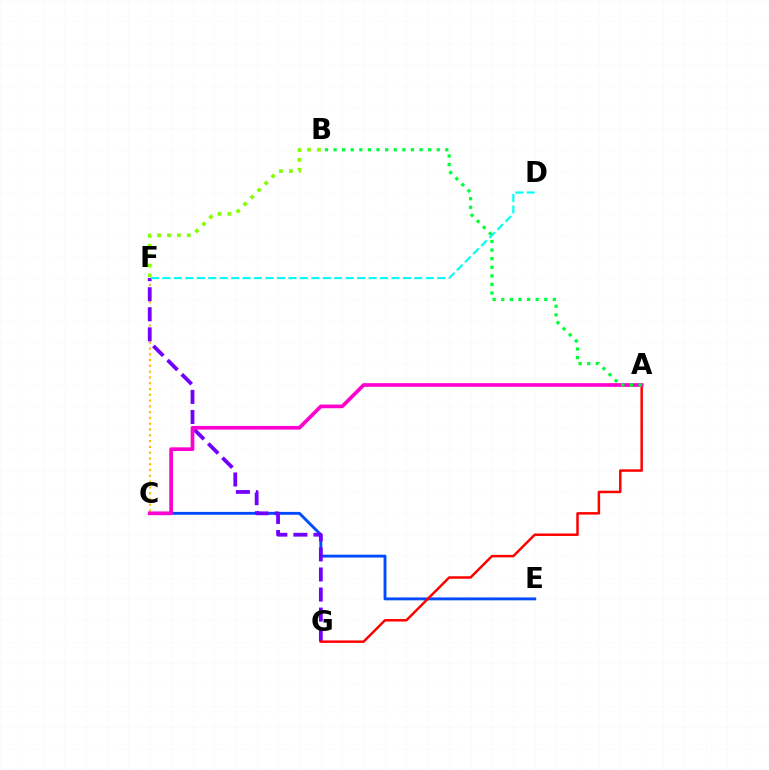{('C', 'F'): [{'color': '#ffbd00', 'line_style': 'dotted', 'thickness': 1.57}], ('C', 'E'): [{'color': '#004bff', 'line_style': 'solid', 'thickness': 2.08}], ('F', 'G'): [{'color': '#7200ff', 'line_style': 'dashed', 'thickness': 2.73}], ('A', 'G'): [{'color': '#ff0000', 'line_style': 'solid', 'thickness': 1.79}], ('A', 'C'): [{'color': '#ff00cf', 'line_style': 'solid', 'thickness': 2.65}], ('D', 'F'): [{'color': '#00fff6', 'line_style': 'dashed', 'thickness': 1.56}], ('A', 'B'): [{'color': '#00ff39', 'line_style': 'dotted', 'thickness': 2.34}], ('B', 'F'): [{'color': '#84ff00', 'line_style': 'dotted', 'thickness': 2.69}]}